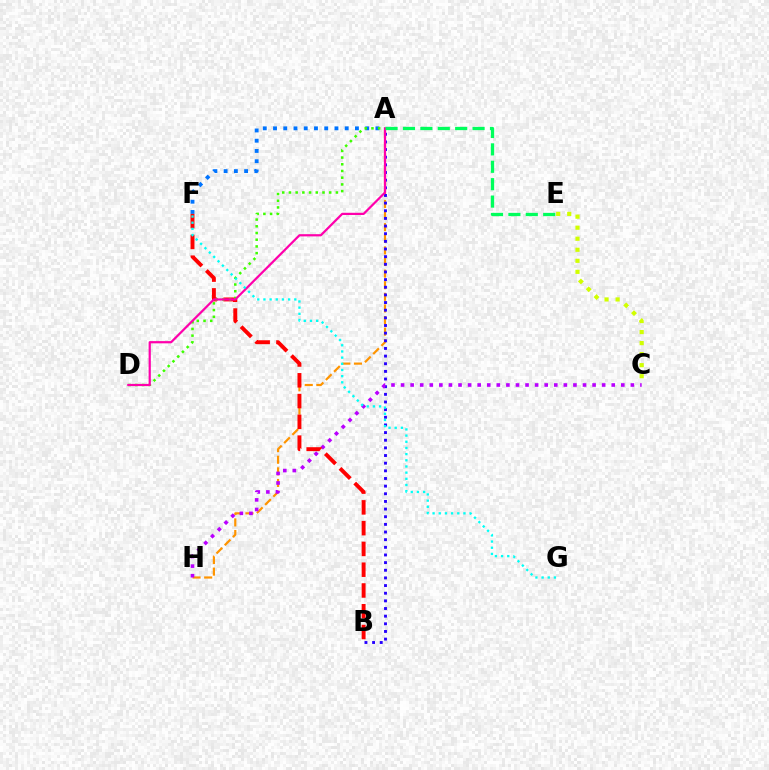{('A', 'H'): [{'color': '#ff9400', 'line_style': 'dashed', 'thickness': 1.58}], ('A', 'B'): [{'color': '#2500ff', 'line_style': 'dotted', 'thickness': 2.08}], ('A', 'F'): [{'color': '#0074ff', 'line_style': 'dotted', 'thickness': 2.78}], ('C', 'H'): [{'color': '#b900ff', 'line_style': 'dotted', 'thickness': 2.6}], ('B', 'F'): [{'color': '#ff0000', 'line_style': 'dashed', 'thickness': 2.82}], ('A', 'D'): [{'color': '#3dff00', 'line_style': 'dotted', 'thickness': 1.82}, {'color': '#ff00ac', 'line_style': 'solid', 'thickness': 1.6}], ('C', 'E'): [{'color': '#d1ff00', 'line_style': 'dotted', 'thickness': 3.0}], ('A', 'E'): [{'color': '#00ff5c', 'line_style': 'dashed', 'thickness': 2.36}], ('F', 'G'): [{'color': '#00fff6', 'line_style': 'dotted', 'thickness': 1.68}]}